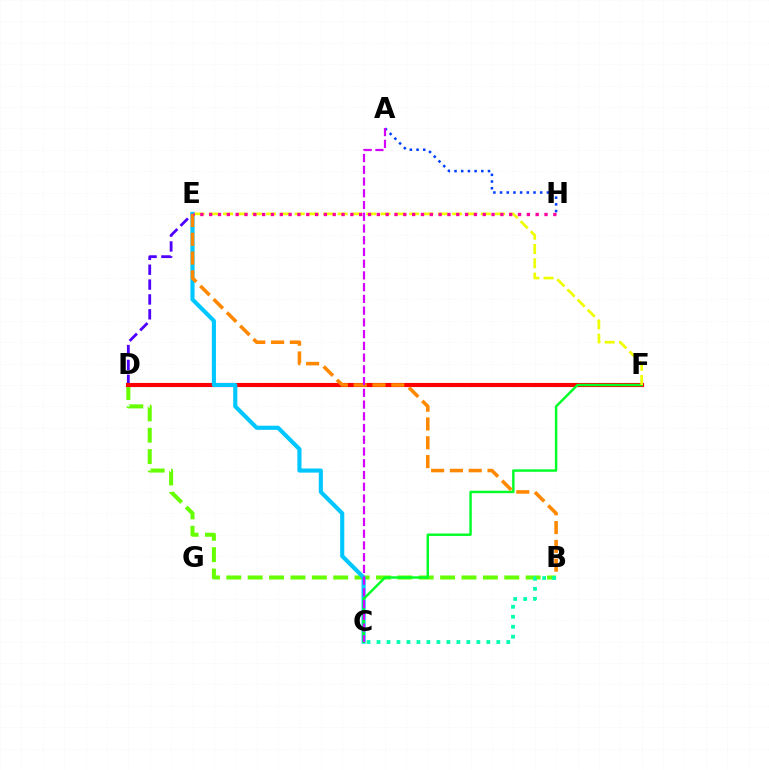{('B', 'D'): [{'color': '#66ff00', 'line_style': 'dashed', 'thickness': 2.9}], ('D', 'E'): [{'color': '#4f00ff', 'line_style': 'dashed', 'thickness': 2.02}], ('D', 'F'): [{'color': '#ff0000', 'line_style': 'solid', 'thickness': 2.96}], ('C', 'E'): [{'color': '#00c7ff', 'line_style': 'solid', 'thickness': 2.97}], ('A', 'H'): [{'color': '#003fff', 'line_style': 'dotted', 'thickness': 1.82}], ('C', 'F'): [{'color': '#00ff27', 'line_style': 'solid', 'thickness': 1.75}], ('B', 'E'): [{'color': '#ff8800', 'line_style': 'dashed', 'thickness': 2.55}], ('A', 'C'): [{'color': '#d600ff', 'line_style': 'dashed', 'thickness': 1.59}], ('B', 'C'): [{'color': '#00ffaf', 'line_style': 'dotted', 'thickness': 2.71}], ('E', 'F'): [{'color': '#eeff00', 'line_style': 'dashed', 'thickness': 1.94}], ('E', 'H'): [{'color': '#ff00a0', 'line_style': 'dotted', 'thickness': 2.4}]}